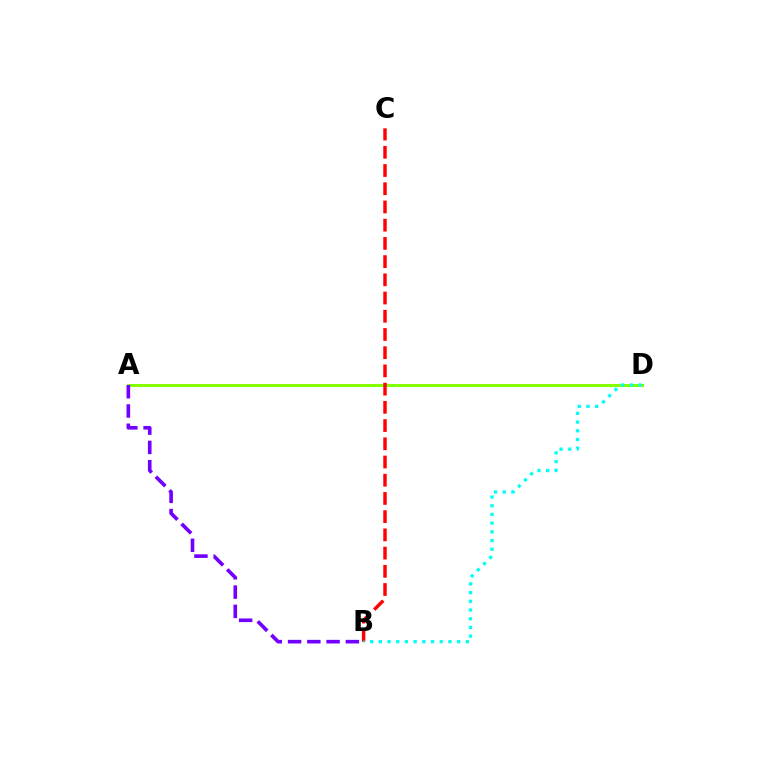{('A', 'D'): [{'color': '#84ff00', 'line_style': 'solid', 'thickness': 2.18}], ('A', 'B'): [{'color': '#7200ff', 'line_style': 'dashed', 'thickness': 2.62}], ('B', 'C'): [{'color': '#ff0000', 'line_style': 'dashed', 'thickness': 2.47}], ('B', 'D'): [{'color': '#00fff6', 'line_style': 'dotted', 'thickness': 2.37}]}